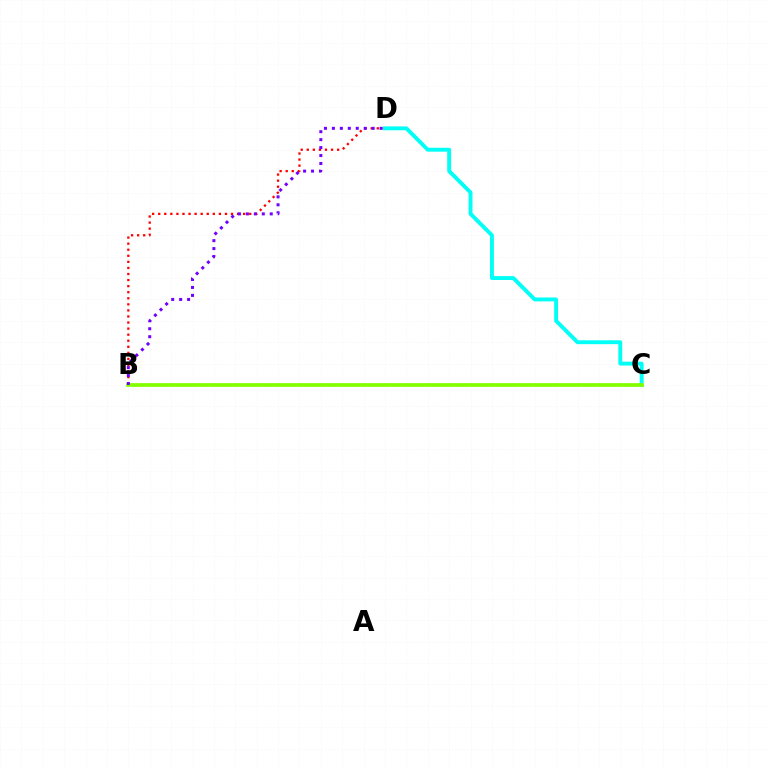{('B', 'D'): [{'color': '#ff0000', 'line_style': 'dotted', 'thickness': 1.65}, {'color': '#7200ff', 'line_style': 'dotted', 'thickness': 2.16}], ('C', 'D'): [{'color': '#00fff6', 'line_style': 'solid', 'thickness': 2.8}], ('B', 'C'): [{'color': '#84ff00', 'line_style': 'solid', 'thickness': 2.68}]}